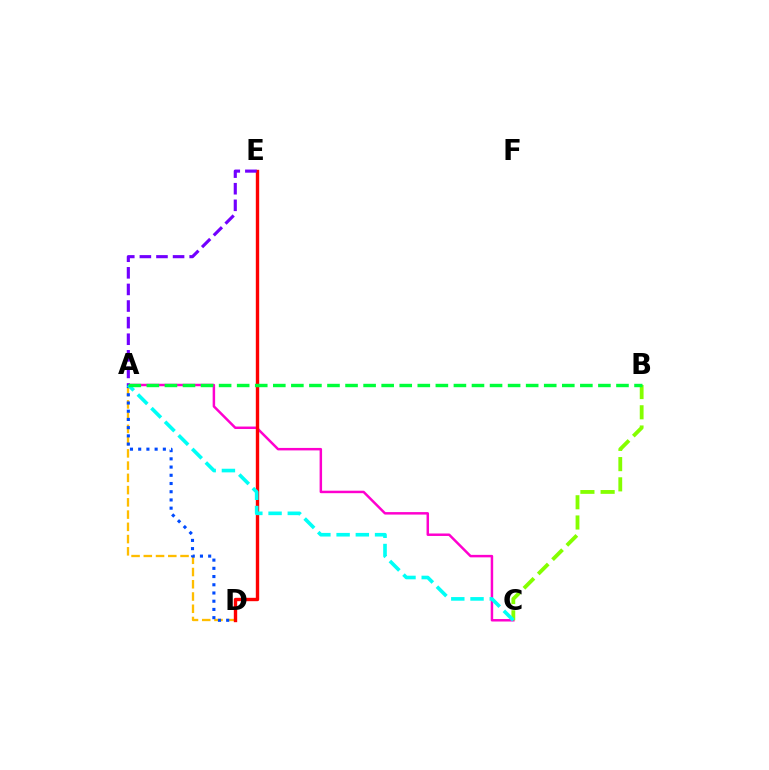{('A', 'C'): [{'color': '#ff00cf', 'line_style': 'solid', 'thickness': 1.78}, {'color': '#00fff6', 'line_style': 'dashed', 'thickness': 2.61}], ('A', 'D'): [{'color': '#ffbd00', 'line_style': 'dashed', 'thickness': 1.66}, {'color': '#004bff', 'line_style': 'dotted', 'thickness': 2.23}], ('B', 'C'): [{'color': '#84ff00', 'line_style': 'dashed', 'thickness': 2.75}], ('D', 'E'): [{'color': '#ff0000', 'line_style': 'solid', 'thickness': 2.44}], ('A', 'E'): [{'color': '#7200ff', 'line_style': 'dashed', 'thickness': 2.26}], ('A', 'B'): [{'color': '#00ff39', 'line_style': 'dashed', 'thickness': 2.45}]}